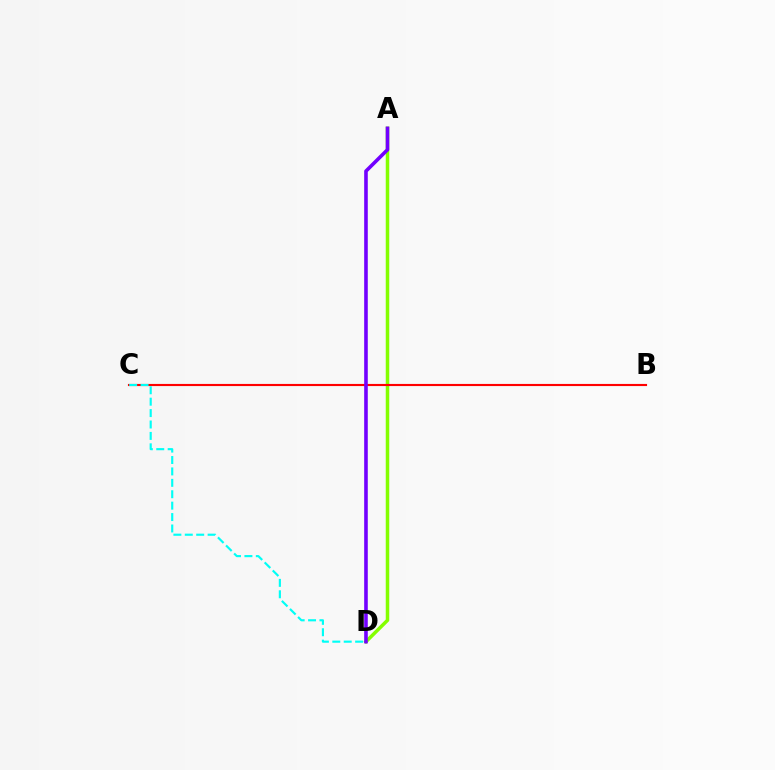{('A', 'D'): [{'color': '#84ff00', 'line_style': 'solid', 'thickness': 2.52}, {'color': '#7200ff', 'line_style': 'solid', 'thickness': 2.59}], ('B', 'C'): [{'color': '#ff0000', 'line_style': 'solid', 'thickness': 1.54}], ('C', 'D'): [{'color': '#00fff6', 'line_style': 'dashed', 'thickness': 1.55}]}